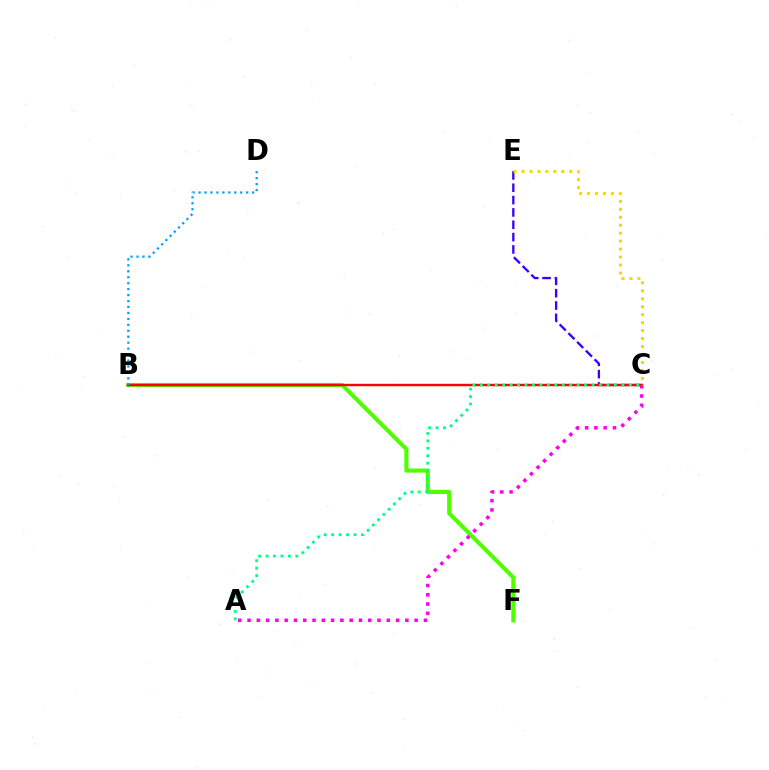{('C', 'E'): [{'color': '#3700ff', 'line_style': 'dashed', 'thickness': 1.68}, {'color': '#ffd500', 'line_style': 'dotted', 'thickness': 2.16}], ('B', 'F'): [{'color': '#4fff00', 'line_style': 'solid', 'thickness': 2.95}], ('A', 'C'): [{'color': '#ff00ed', 'line_style': 'dotted', 'thickness': 2.52}, {'color': '#00ff86', 'line_style': 'dotted', 'thickness': 2.02}], ('B', 'C'): [{'color': '#ff0000', 'line_style': 'solid', 'thickness': 1.74}], ('B', 'D'): [{'color': '#009eff', 'line_style': 'dotted', 'thickness': 1.62}]}